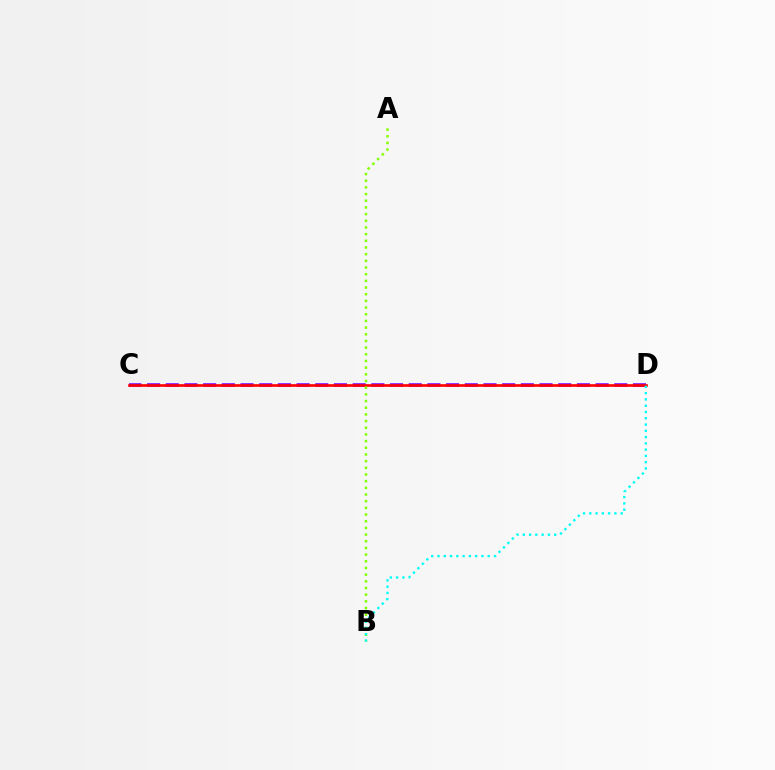{('C', 'D'): [{'color': '#7200ff', 'line_style': 'dashed', 'thickness': 2.54}, {'color': '#ff0000', 'line_style': 'solid', 'thickness': 1.91}], ('A', 'B'): [{'color': '#84ff00', 'line_style': 'dotted', 'thickness': 1.81}], ('B', 'D'): [{'color': '#00fff6', 'line_style': 'dotted', 'thickness': 1.7}]}